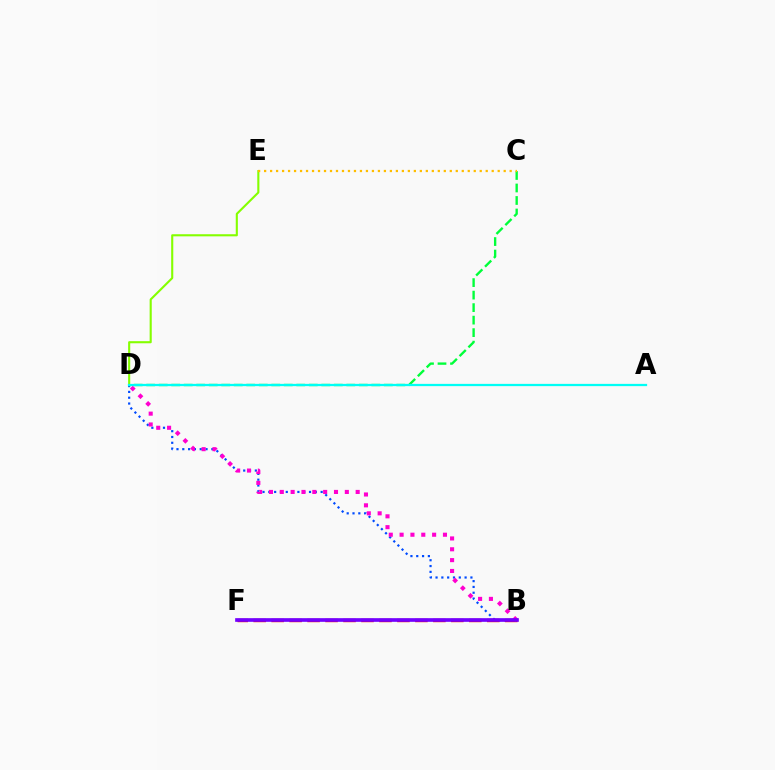{('B', 'D'): [{'color': '#004bff', 'line_style': 'dotted', 'thickness': 1.58}, {'color': '#ff00cf', 'line_style': 'dotted', 'thickness': 2.94}], ('C', 'D'): [{'color': '#00ff39', 'line_style': 'dashed', 'thickness': 1.7}], ('B', 'F'): [{'color': '#ff0000', 'line_style': 'dashed', 'thickness': 2.44}, {'color': '#7200ff', 'line_style': 'solid', 'thickness': 2.64}], ('D', 'E'): [{'color': '#84ff00', 'line_style': 'solid', 'thickness': 1.52}], ('C', 'E'): [{'color': '#ffbd00', 'line_style': 'dotted', 'thickness': 1.63}], ('A', 'D'): [{'color': '#00fff6', 'line_style': 'solid', 'thickness': 1.62}]}